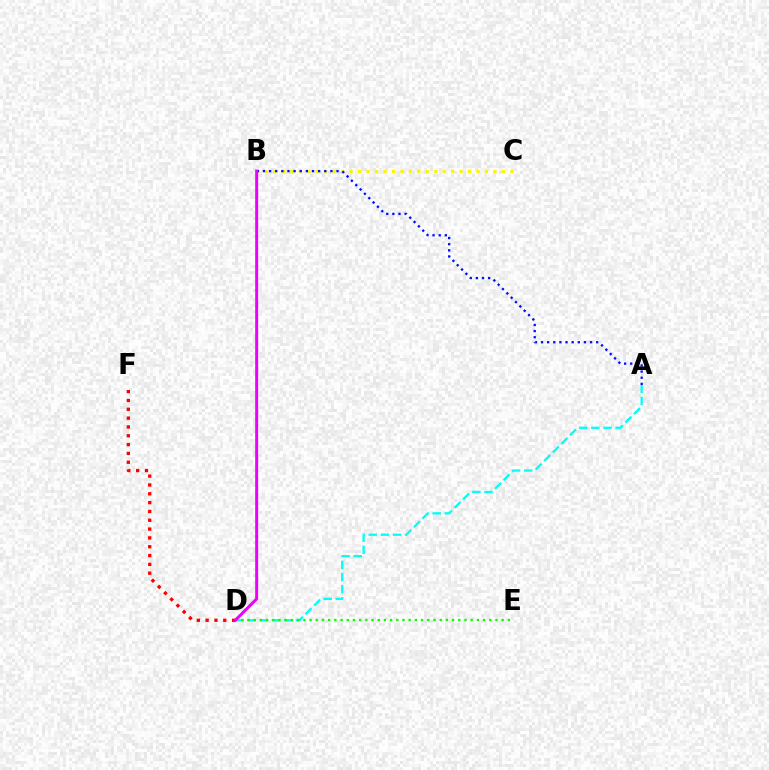{('B', 'C'): [{'color': '#fcf500', 'line_style': 'dotted', 'thickness': 2.3}], ('D', 'F'): [{'color': '#ff0000', 'line_style': 'dotted', 'thickness': 2.4}], ('A', 'B'): [{'color': '#0010ff', 'line_style': 'dotted', 'thickness': 1.67}], ('A', 'D'): [{'color': '#00fff6', 'line_style': 'dashed', 'thickness': 1.65}], ('D', 'E'): [{'color': '#08ff00', 'line_style': 'dotted', 'thickness': 1.68}], ('B', 'D'): [{'color': '#ee00ff', 'line_style': 'solid', 'thickness': 2.14}]}